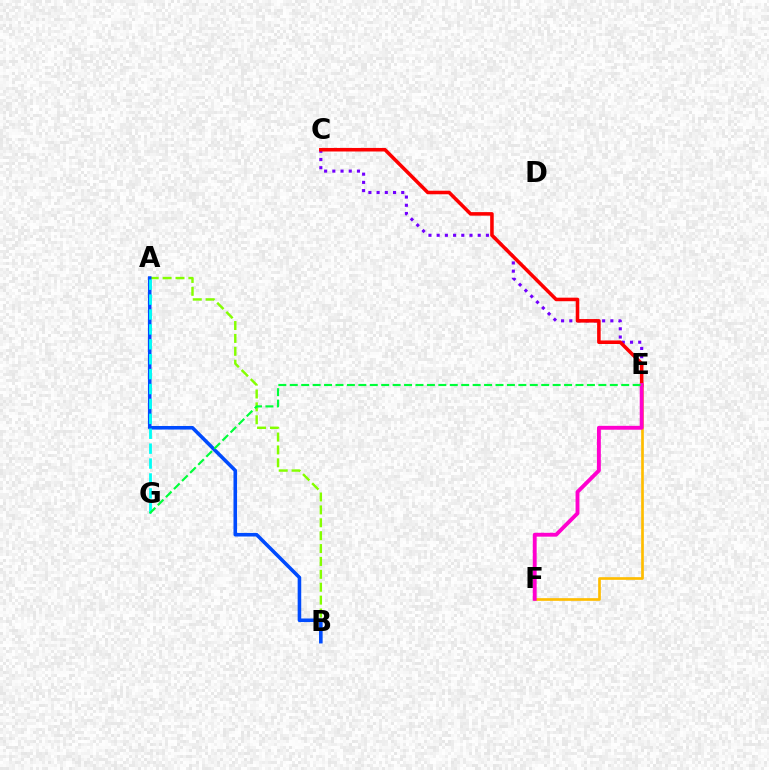{('C', 'E'): [{'color': '#7200ff', 'line_style': 'dotted', 'thickness': 2.23}, {'color': '#ff0000', 'line_style': 'solid', 'thickness': 2.55}], ('A', 'B'): [{'color': '#84ff00', 'line_style': 'dashed', 'thickness': 1.75}, {'color': '#004bff', 'line_style': 'solid', 'thickness': 2.57}], ('E', 'F'): [{'color': '#ffbd00', 'line_style': 'solid', 'thickness': 1.93}, {'color': '#ff00cf', 'line_style': 'solid', 'thickness': 2.79}], ('A', 'G'): [{'color': '#00fff6', 'line_style': 'dashed', 'thickness': 2.03}], ('E', 'G'): [{'color': '#00ff39', 'line_style': 'dashed', 'thickness': 1.55}]}